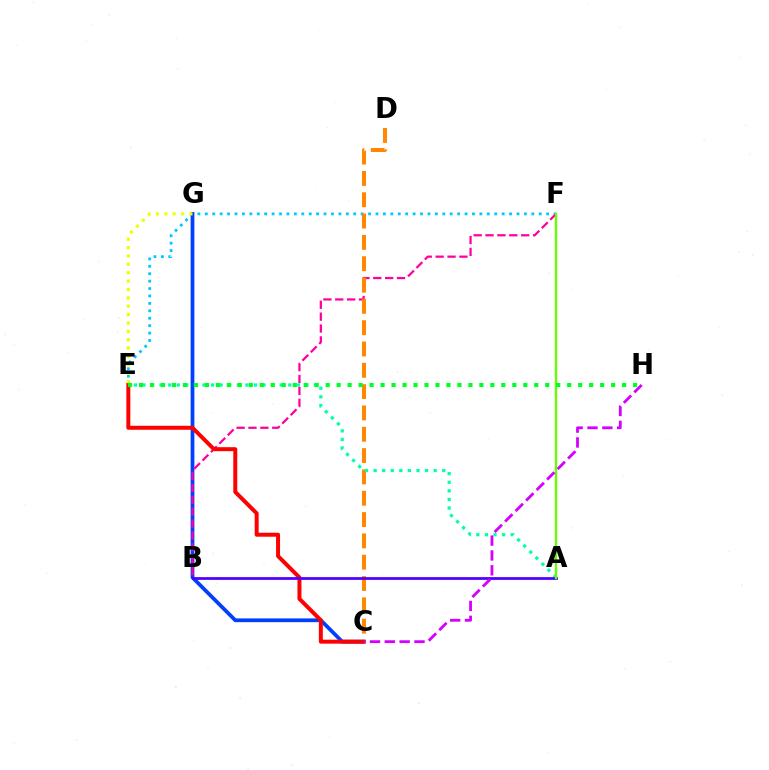{('E', 'F'): [{'color': '#00c7ff', 'line_style': 'dotted', 'thickness': 2.02}], ('C', 'G'): [{'color': '#003fff', 'line_style': 'solid', 'thickness': 2.7}], ('B', 'F'): [{'color': '#ff00a0', 'line_style': 'dashed', 'thickness': 1.61}], ('C', 'D'): [{'color': '#ff8800', 'line_style': 'dashed', 'thickness': 2.9}], ('C', 'E'): [{'color': '#ff0000', 'line_style': 'solid', 'thickness': 2.86}], ('A', 'E'): [{'color': '#00ffaf', 'line_style': 'dotted', 'thickness': 2.33}], ('A', 'B'): [{'color': '#4f00ff', 'line_style': 'solid', 'thickness': 1.99}], ('E', 'G'): [{'color': '#eeff00', 'line_style': 'dotted', 'thickness': 2.28}], ('A', 'F'): [{'color': '#66ff00', 'line_style': 'solid', 'thickness': 1.69}], ('C', 'H'): [{'color': '#d600ff', 'line_style': 'dashed', 'thickness': 2.02}], ('E', 'H'): [{'color': '#00ff27', 'line_style': 'dotted', 'thickness': 2.98}]}